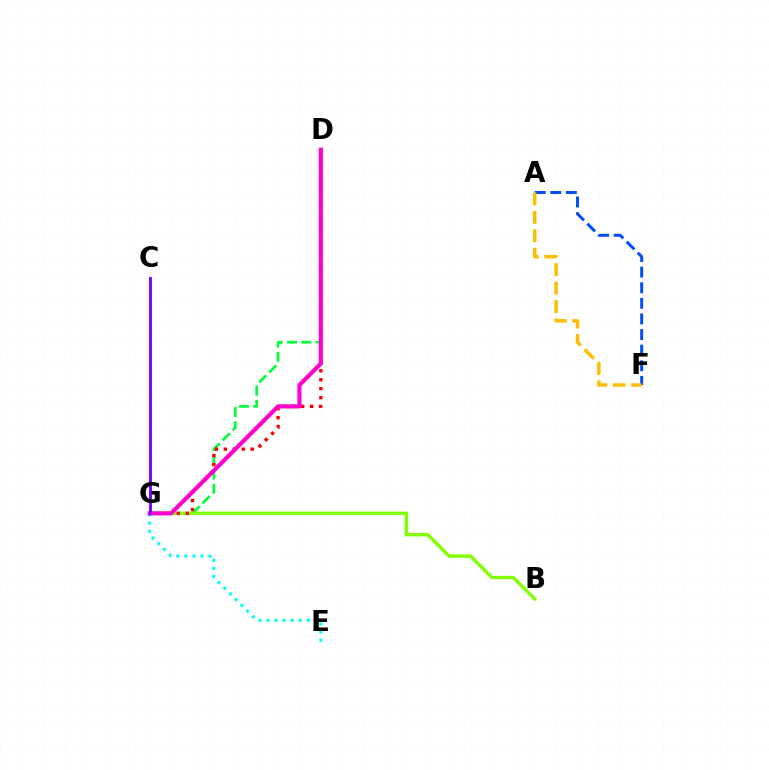{('D', 'G'): [{'color': '#00ff39', 'line_style': 'dashed', 'thickness': 1.94}, {'color': '#ff0000', 'line_style': 'dotted', 'thickness': 2.44}, {'color': '#ff00cf', 'line_style': 'solid', 'thickness': 2.98}], ('B', 'G'): [{'color': '#84ff00', 'line_style': 'solid', 'thickness': 2.44}], ('E', 'G'): [{'color': '#00fff6', 'line_style': 'dotted', 'thickness': 2.2}], ('A', 'F'): [{'color': '#004bff', 'line_style': 'dashed', 'thickness': 2.12}, {'color': '#ffbd00', 'line_style': 'dashed', 'thickness': 2.5}], ('C', 'G'): [{'color': '#7200ff', 'line_style': 'solid', 'thickness': 2.06}]}